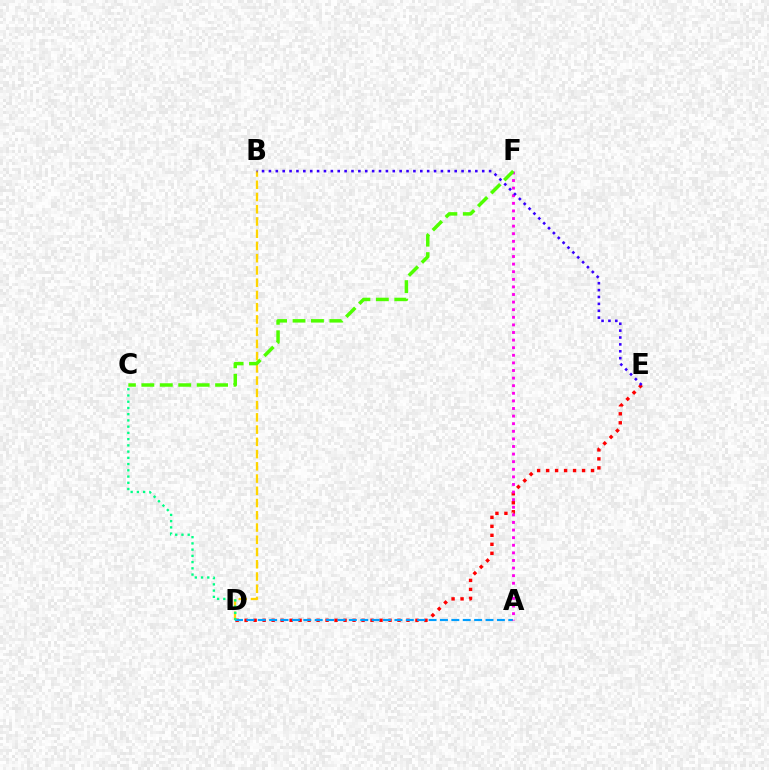{('D', 'E'): [{'color': '#ff0000', 'line_style': 'dotted', 'thickness': 2.44}], ('A', 'D'): [{'color': '#009eff', 'line_style': 'dashed', 'thickness': 1.55}], ('B', 'D'): [{'color': '#ffd500', 'line_style': 'dashed', 'thickness': 1.66}], ('A', 'F'): [{'color': '#ff00ed', 'line_style': 'dotted', 'thickness': 2.06}], ('C', 'D'): [{'color': '#00ff86', 'line_style': 'dotted', 'thickness': 1.69}], ('C', 'F'): [{'color': '#4fff00', 'line_style': 'dashed', 'thickness': 2.5}], ('B', 'E'): [{'color': '#3700ff', 'line_style': 'dotted', 'thickness': 1.87}]}